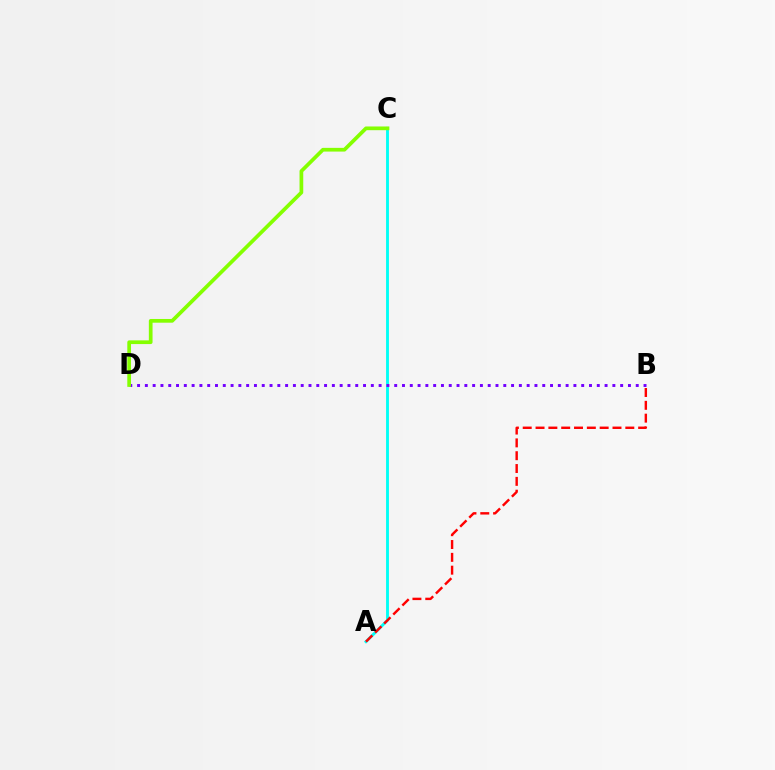{('A', 'C'): [{'color': '#00fff6', 'line_style': 'solid', 'thickness': 2.06}], ('A', 'B'): [{'color': '#ff0000', 'line_style': 'dashed', 'thickness': 1.74}], ('B', 'D'): [{'color': '#7200ff', 'line_style': 'dotted', 'thickness': 2.12}], ('C', 'D'): [{'color': '#84ff00', 'line_style': 'solid', 'thickness': 2.67}]}